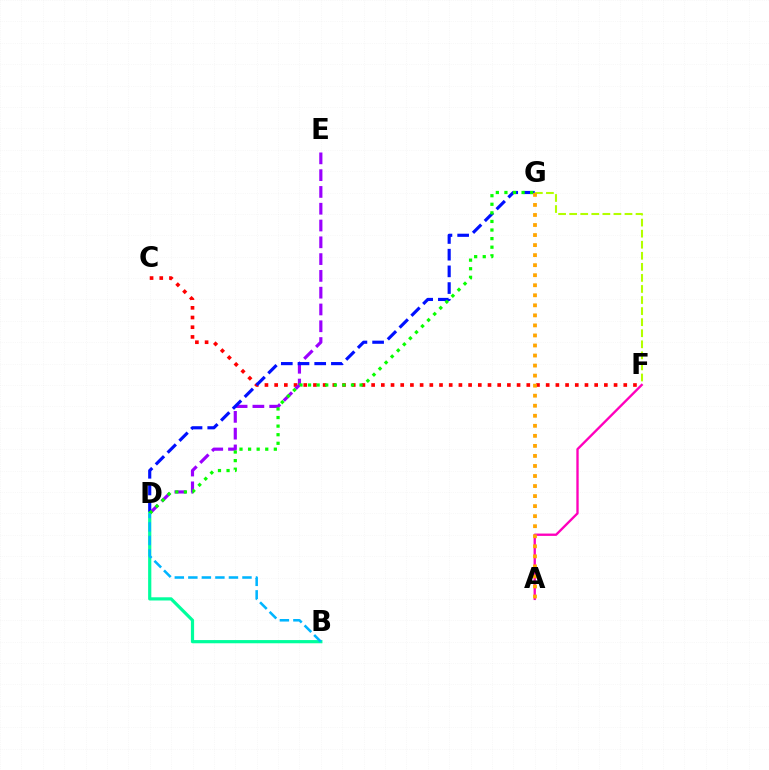{('C', 'F'): [{'color': '#ff0000', 'line_style': 'dotted', 'thickness': 2.63}], ('D', 'E'): [{'color': '#9b00ff', 'line_style': 'dashed', 'thickness': 2.28}], ('F', 'G'): [{'color': '#b3ff00', 'line_style': 'dashed', 'thickness': 1.5}], ('D', 'G'): [{'color': '#0010ff', 'line_style': 'dashed', 'thickness': 2.27}, {'color': '#08ff00', 'line_style': 'dotted', 'thickness': 2.33}], ('B', 'D'): [{'color': '#00ff9d', 'line_style': 'solid', 'thickness': 2.31}, {'color': '#00b5ff', 'line_style': 'dashed', 'thickness': 1.84}], ('A', 'F'): [{'color': '#ff00bd', 'line_style': 'solid', 'thickness': 1.69}], ('A', 'G'): [{'color': '#ffa500', 'line_style': 'dotted', 'thickness': 2.73}]}